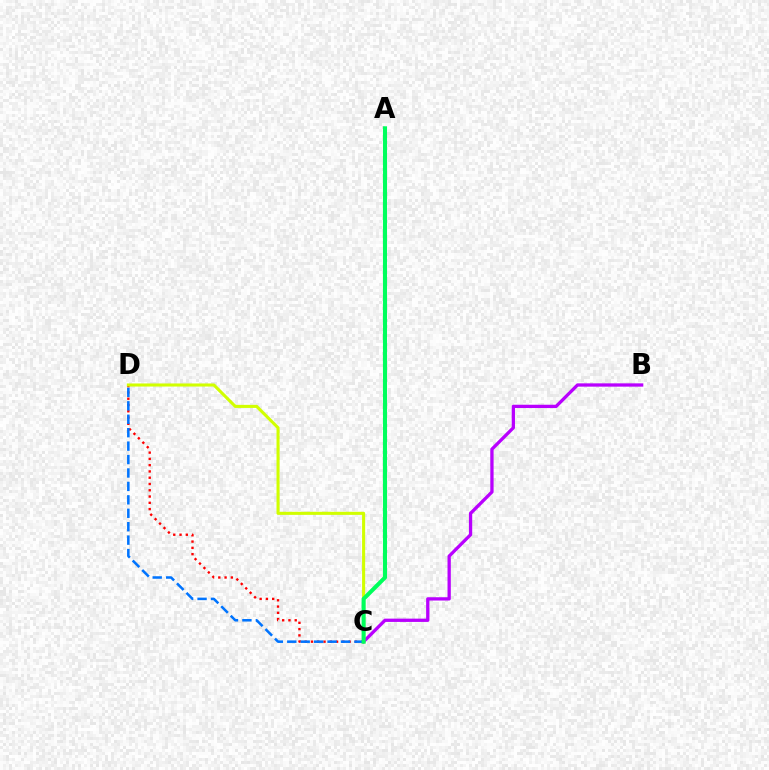{('C', 'D'): [{'color': '#ff0000', 'line_style': 'dotted', 'thickness': 1.7}, {'color': '#d1ff00', 'line_style': 'solid', 'thickness': 2.21}, {'color': '#0074ff', 'line_style': 'dashed', 'thickness': 1.82}], ('B', 'C'): [{'color': '#b900ff', 'line_style': 'solid', 'thickness': 2.37}], ('A', 'C'): [{'color': '#00ff5c', 'line_style': 'solid', 'thickness': 2.94}]}